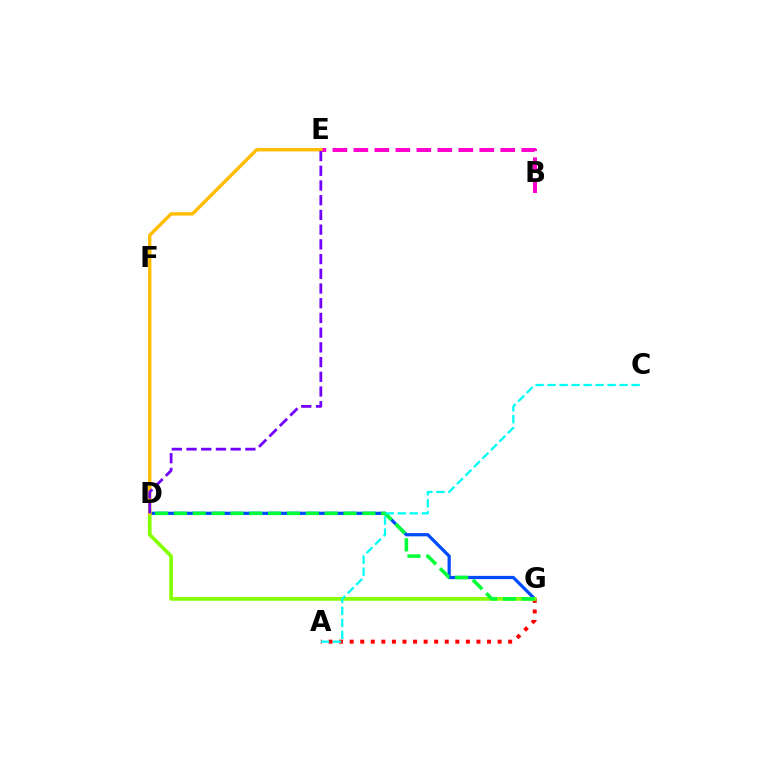{('D', 'G'): [{'color': '#004bff', 'line_style': 'solid', 'thickness': 2.33}, {'color': '#84ff00', 'line_style': 'solid', 'thickness': 2.65}, {'color': '#00ff39', 'line_style': 'dashed', 'thickness': 2.56}], ('B', 'E'): [{'color': '#ff00cf', 'line_style': 'dashed', 'thickness': 2.85}], ('A', 'G'): [{'color': '#ff0000', 'line_style': 'dotted', 'thickness': 2.87}], ('D', 'E'): [{'color': '#ffbd00', 'line_style': 'solid', 'thickness': 2.44}, {'color': '#7200ff', 'line_style': 'dashed', 'thickness': 2.0}], ('A', 'C'): [{'color': '#00fff6', 'line_style': 'dashed', 'thickness': 1.63}]}